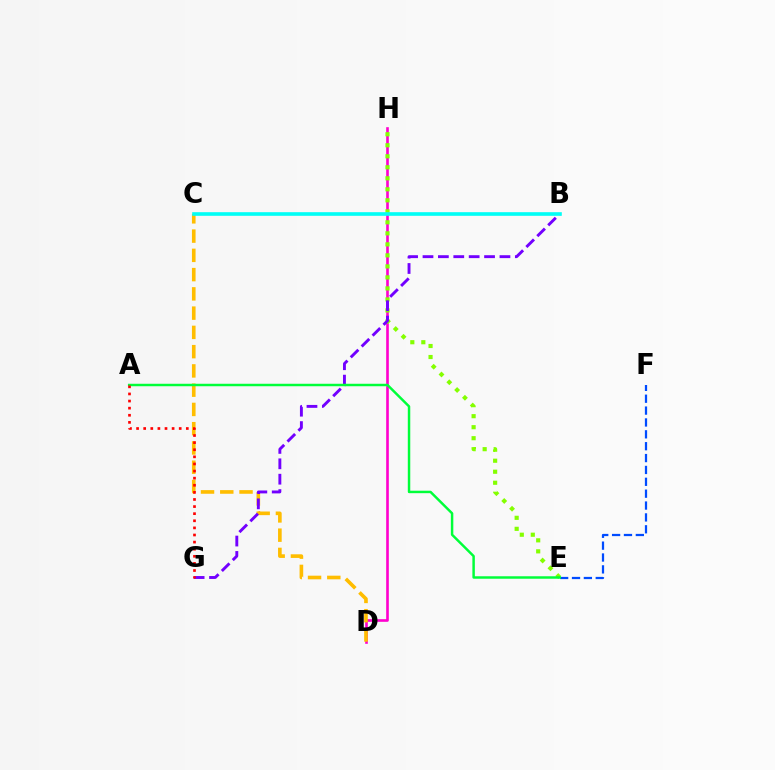{('D', 'H'): [{'color': '#ff00cf', 'line_style': 'solid', 'thickness': 1.89}], ('E', 'H'): [{'color': '#84ff00', 'line_style': 'dotted', 'thickness': 2.99}], ('C', 'D'): [{'color': '#ffbd00', 'line_style': 'dashed', 'thickness': 2.62}], ('E', 'F'): [{'color': '#004bff', 'line_style': 'dashed', 'thickness': 1.61}], ('B', 'G'): [{'color': '#7200ff', 'line_style': 'dashed', 'thickness': 2.09}], ('A', 'E'): [{'color': '#00ff39', 'line_style': 'solid', 'thickness': 1.78}], ('A', 'G'): [{'color': '#ff0000', 'line_style': 'dotted', 'thickness': 1.93}], ('B', 'C'): [{'color': '#00fff6', 'line_style': 'solid', 'thickness': 2.61}]}